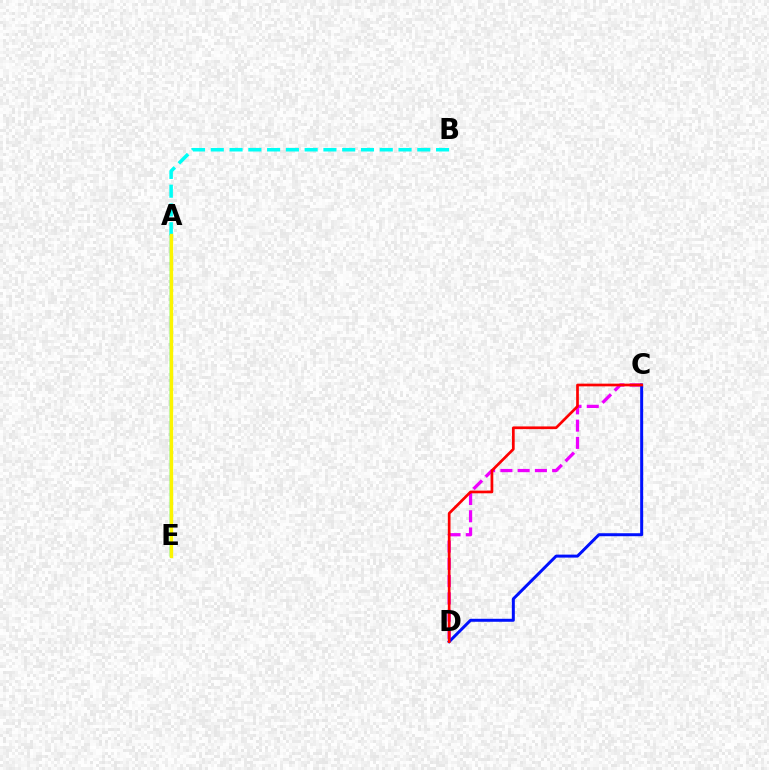{('A', 'E'): [{'color': '#08ff00', 'line_style': 'solid', 'thickness': 1.78}, {'color': '#fcf500', 'line_style': 'solid', 'thickness': 2.4}], ('C', 'D'): [{'color': '#ee00ff', 'line_style': 'dashed', 'thickness': 2.34}, {'color': '#0010ff', 'line_style': 'solid', 'thickness': 2.15}, {'color': '#ff0000', 'line_style': 'solid', 'thickness': 1.95}], ('A', 'B'): [{'color': '#00fff6', 'line_style': 'dashed', 'thickness': 2.55}]}